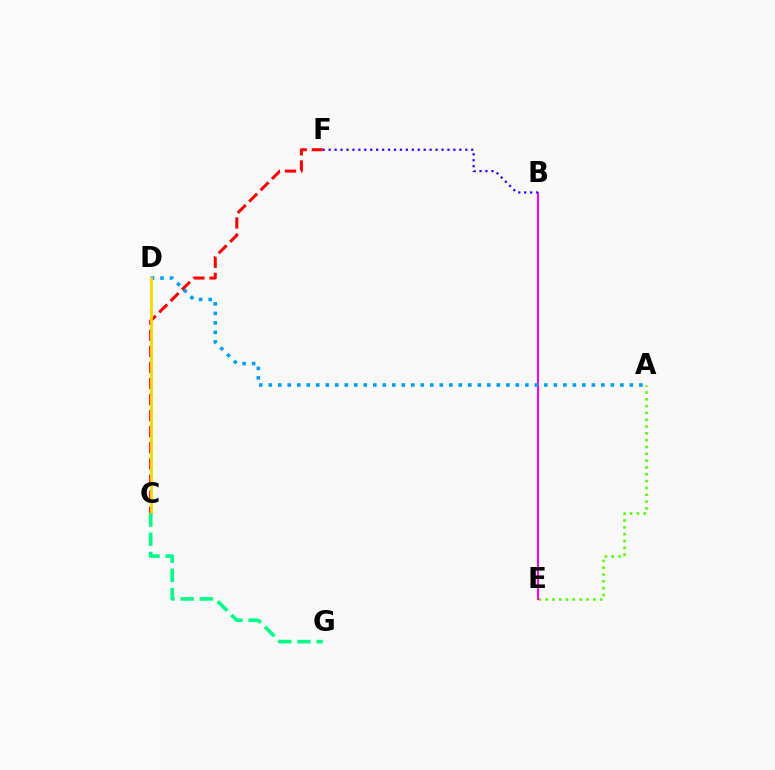{('A', 'E'): [{'color': '#4fff00', 'line_style': 'dotted', 'thickness': 1.85}], ('B', 'E'): [{'color': '#ff00ed', 'line_style': 'solid', 'thickness': 1.5}], ('B', 'F'): [{'color': '#3700ff', 'line_style': 'dotted', 'thickness': 1.61}], ('A', 'D'): [{'color': '#009eff', 'line_style': 'dotted', 'thickness': 2.58}], ('C', 'F'): [{'color': '#ff0000', 'line_style': 'dashed', 'thickness': 2.18}], ('C', 'D'): [{'color': '#ffd500', 'line_style': 'solid', 'thickness': 2.0}], ('C', 'G'): [{'color': '#00ff86', 'line_style': 'dashed', 'thickness': 2.61}]}